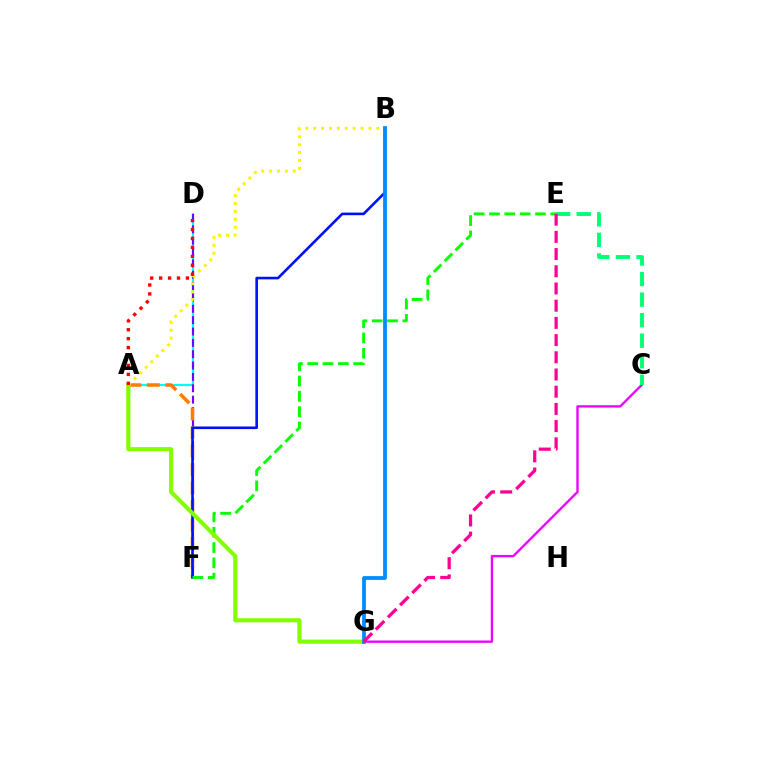{('C', 'G'): [{'color': '#ee00ff', 'line_style': 'solid', 'thickness': 1.68}], ('A', 'D'): [{'color': '#00fff6', 'line_style': 'solid', 'thickness': 1.57}, {'color': '#ff0000', 'line_style': 'dotted', 'thickness': 2.43}], ('D', 'F'): [{'color': '#7200ff', 'line_style': 'dashed', 'thickness': 1.54}], ('A', 'F'): [{'color': '#ff7c00', 'line_style': 'dashed', 'thickness': 2.52}], ('B', 'F'): [{'color': '#0010ff', 'line_style': 'solid', 'thickness': 1.88}], ('E', 'F'): [{'color': '#08ff00', 'line_style': 'dashed', 'thickness': 2.08}], ('A', 'B'): [{'color': '#fcf500', 'line_style': 'dotted', 'thickness': 2.14}], ('A', 'G'): [{'color': '#84ff00', 'line_style': 'solid', 'thickness': 3.0}], ('B', 'G'): [{'color': '#008cff', 'line_style': 'solid', 'thickness': 2.73}], ('C', 'E'): [{'color': '#00ff74', 'line_style': 'dashed', 'thickness': 2.79}], ('E', 'G'): [{'color': '#ff0094', 'line_style': 'dashed', 'thickness': 2.34}]}